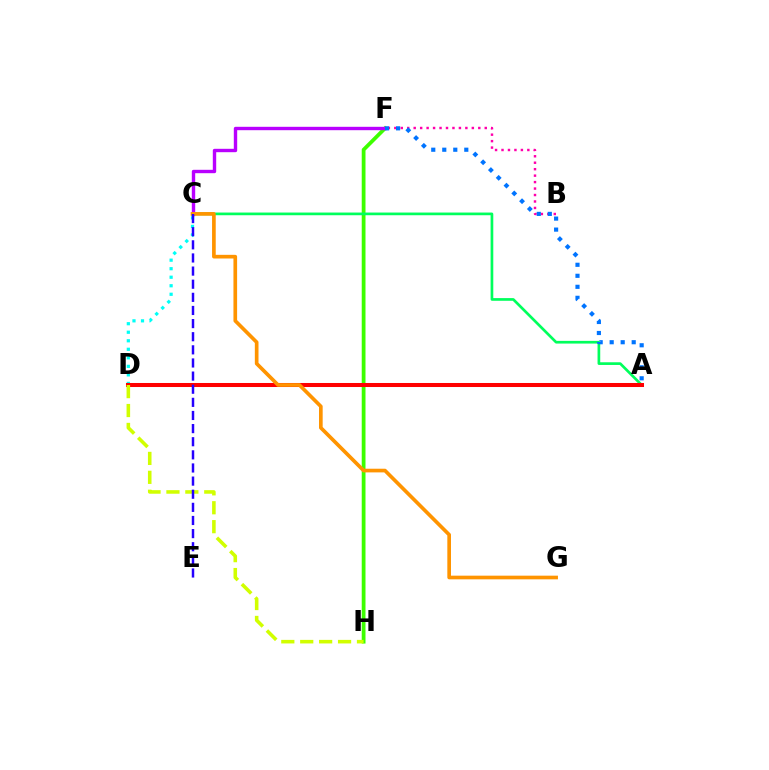{('C', 'D'): [{'color': '#00fff6', 'line_style': 'dotted', 'thickness': 2.32}], ('F', 'H'): [{'color': '#3dff00', 'line_style': 'solid', 'thickness': 2.72}], ('C', 'F'): [{'color': '#b900ff', 'line_style': 'solid', 'thickness': 2.44}], ('B', 'F'): [{'color': '#ff00ac', 'line_style': 'dotted', 'thickness': 1.76}], ('A', 'C'): [{'color': '#00ff5c', 'line_style': 'solid', 'thickness': 1.94}], ('A', 'F'): [{'color': '#0074ff', 'line_style': 'dotted', 'thickness': 2.99}], ('A', 'D'): [{'color': '#ff0000', 'line_style': 'solid', 'thickness': 2.9}], ('D', 'H'): [{'color': '#d1ff00', 'line_style': 'dashed', 'thickness': 2.57}], ('C', 'G'): [{'color': '#ff9400', 'line_style': 'solid', 'thickness': 2.64}], ('C', 'E'): [{'color': '#2500ff', 'line_style': 'dashed', 'thickness': 1.78}]}